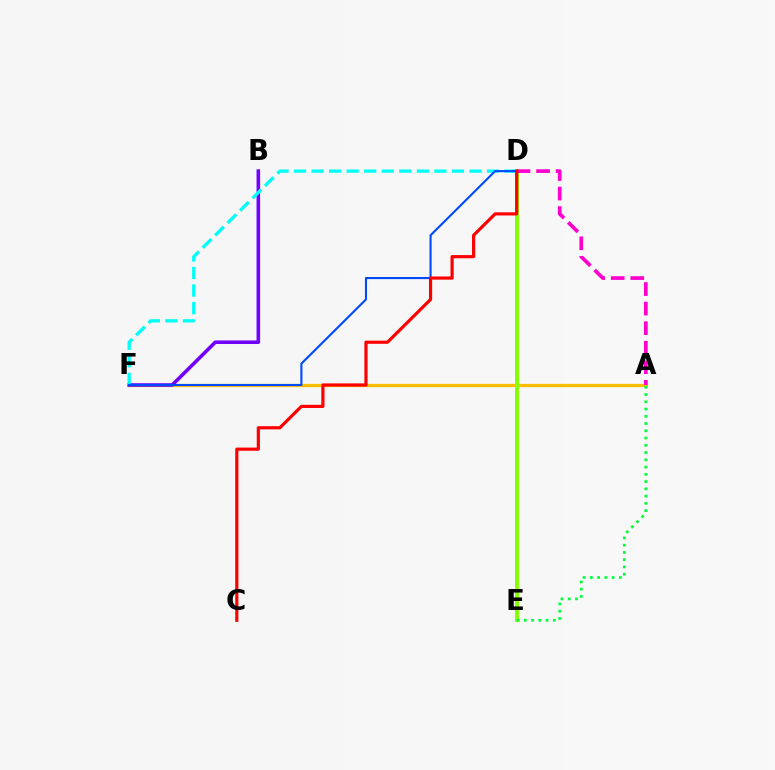{('A', 'F'): [{'color': '#ffbd00', 'line_style': 'solid', 'thickness': 2.33}], ('D', 'E'): [{'color': '#84ff00', 'line_style': 'solid', 'thickness': 2.85}], ('B', 'F'): [{'color': '#7200ff', 'line_style': 'solid', 'thickness': 2.58}], ('A', 'D'): [{'color': '#ff00cf', 'line_style': 'dashed', 'thickness': 2.66}], ('D', 'F'): [{'color': '#00fff6', 'line_style': 'dashed', 'thickness': 2.38}, {'color': '#004bff', 'line_style': 'solid', 'thickness': 1.53}], ('A', 'E'): [{'color': '#00ff39', 'line_style': 'dotted', 'thickness': 1.97}], ('C', 'D'): [{'color': '#ff0000', 'line_style': 'solid', 'thickness': 2.29}]}